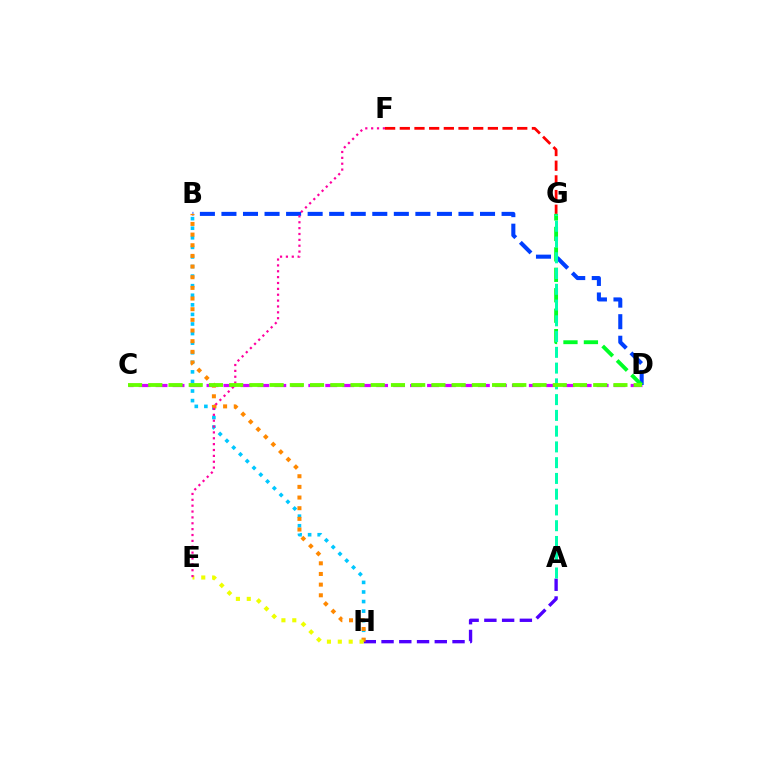{('C', 'D'): [{'color': '#d600ff', 'line_style': 'dashed', 'thickness': 2.3}, {'color': '#66ff00', 'line_style': 'dashed', 'thickness': 2.75}], ('B', 'H'): [{'color': '#00c7ff', 'line_style': 'dotted', 'thickness': 2.6}, {'color': '#ff8800', 'line_style': 'dotted', 'thickness': 2.9}], ('B', 'D'): [{'color': '#003fff', 'line_style': 'dashed', 'thickness': 2.93}], ('F', 'G'): [{'color': '#ff0000', 'line_style': 'dashed', 'thickness': 1.99}], ('A', 'H'): [{'color': '#4f00ff', 'line_style': 'dashed', 'thickness': 2.41}], ('E', 'H'): [{'color': '#eeff00', 'line_style': 'dotted', 'thickness': 2.95}], ('D', 'G'): [{'color': '#00ff27', 'line_style': 'dashed', 'thickness': 2.78}], ('E', 'F'): [{'color': '#ff00a0', 'line_style': 'dotted', 'thickness': 1.59}], ('A', 'G'): [{'color': '#00ffaf', 'line_style': 'dashed', 'thickness': 2.14}]}